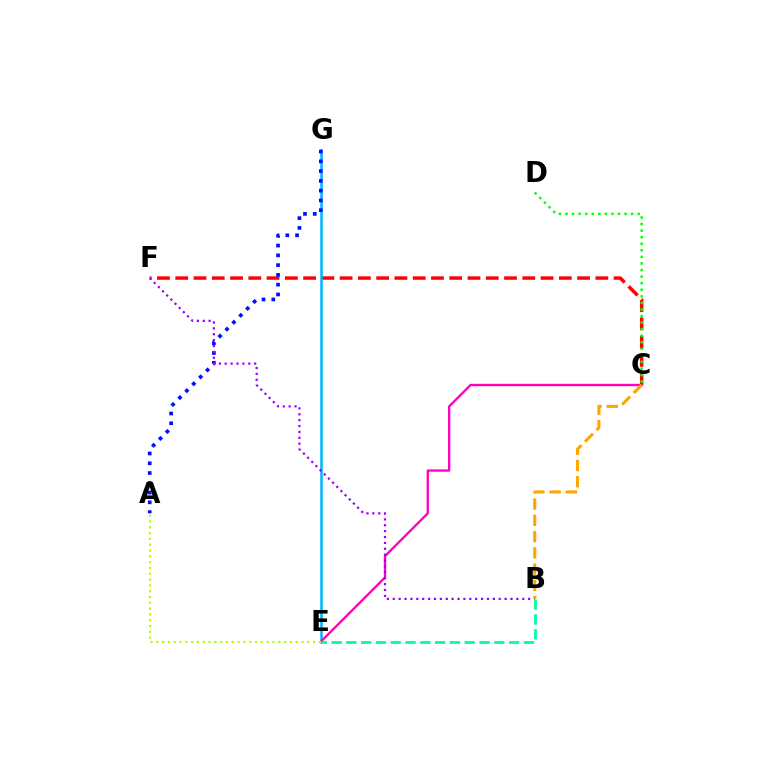{('C', 'F'): [{'color': '#ff0000', 'line_style': 'dashed', 'thickness': 2.48}], ('E', 'G'): [{'color': '#00b5ff', 'line_style': 'solid', 'thickness': 1.82}], ('C', 'E'): [{'color': '#ff00bd', 'line_style': 'solid', 'thickness': 1.68}], ('A', 'G'): [{'color': '#0010ff', 'line_style': 'dotted', 'thickness': 2.65}], ('A', 'E'): [{'color': '#b3ff00', 'line_style': 'dotted', 'thickness': 1.58}], ('C', 'D'): [{'color': '#08ff00', 'line_style': 'dotted', 'thickness': 1.78}], ('B', 'F'): [{'color': '#9b00ff', 'line_style': 'dotted', 'thickness': 1.6}], ('B', 'E'): [{'color': '#00ff9d', 'line_style': 'dashed', 'thickness': 2.01}], ('B', 'C'): [{'color': '#ffa500', 'line_style': 'dashed', 'thickness': 2.21}]}